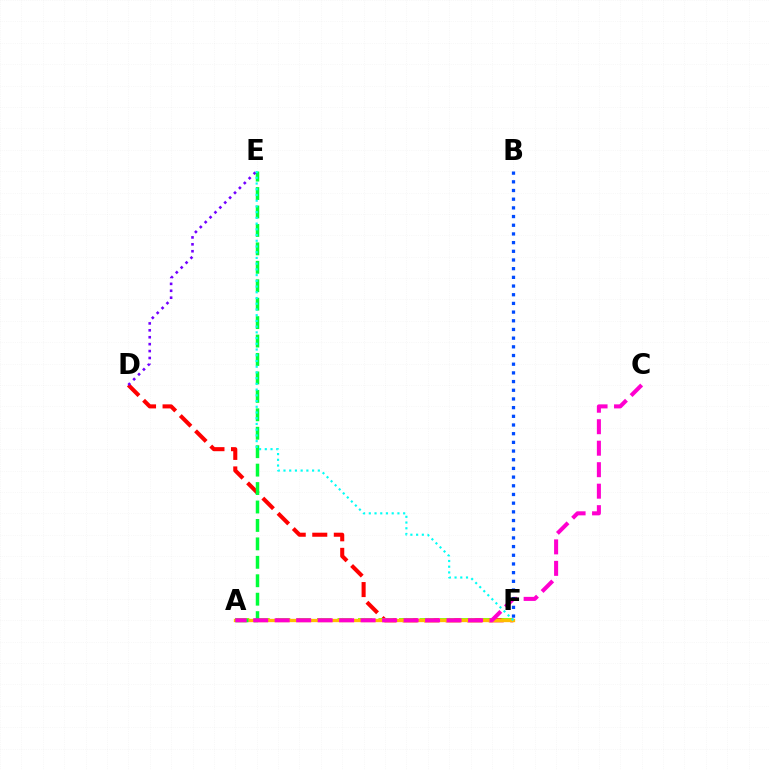{('D', 'F'): [{'color': '#ff0000', 'line_style': 'dashed', 'thickness': 2.93}], ('A', 'F'): [{'color': '#84ff00', 'line_style': 'dashed', 'thickness': 2.78}, {'color': '#ffbd00', 'line_style': 'solid', 'thickness': 2.38}], ('A', 'E'): [{'color': '#00ff39', 'line_style': 'dashed', 'thickness': 2.5}], ('D', 'E'): [{'color': '#7200ff', 'line_style': 'dotted', 'thickness': 1.88}], ('A', 'C'): [{'color': '#ff00cf', 'line_style': 'dashed', 'thickness': 2.92}], ('B', 'F'): [{'color': '#004bff', 'line_style': 'dotted', 'thickness': 2.36}], ('E', 'F'): [{'color': '#00fff6', 'line_style': 'dotted', 'thickness': 1.56}]}